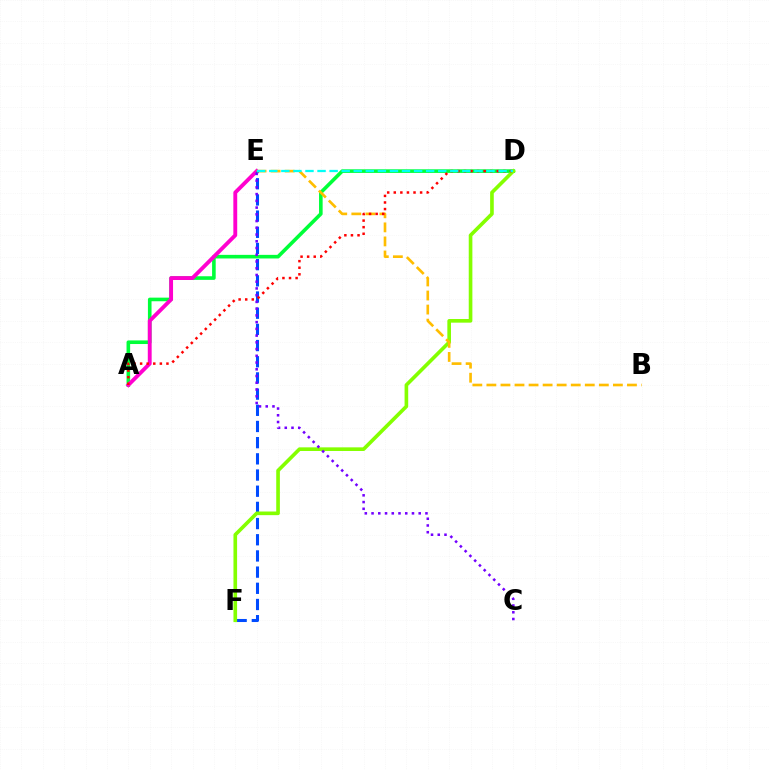{('A', 'D'): [{'color': '#00ff39', 'line_style': 'solid', 'thickness': 2.6}, {'color': '#ff0000', 'line_style': 'dotted', 'thickness': 1.79}], ('A', 'E'): [{'color': '#ff00cf', 'line_style': 'solid', 'thickness': 2.78}], ('E', 'F'): [{'color': '#004bff', 'line_style': 'dashed', 'thickness': 2.2}], ('D', 'F'): [{'color': '#84ff00', 'line_style': 'solid', 'thickness': 2.62}], ('B', 'E'): [{'color': '#ffbd00', 'line_style': 'dashed', 'thickness': 1.91}], ('C', 'E'): [{'color': '#7200ff', 'line_style': 'dotted', 'thickness': 1.83}], ('D', 'E'): [{'color': '#00fff6', 'line_style': 'dashed', 'thickness': 1.64}]}